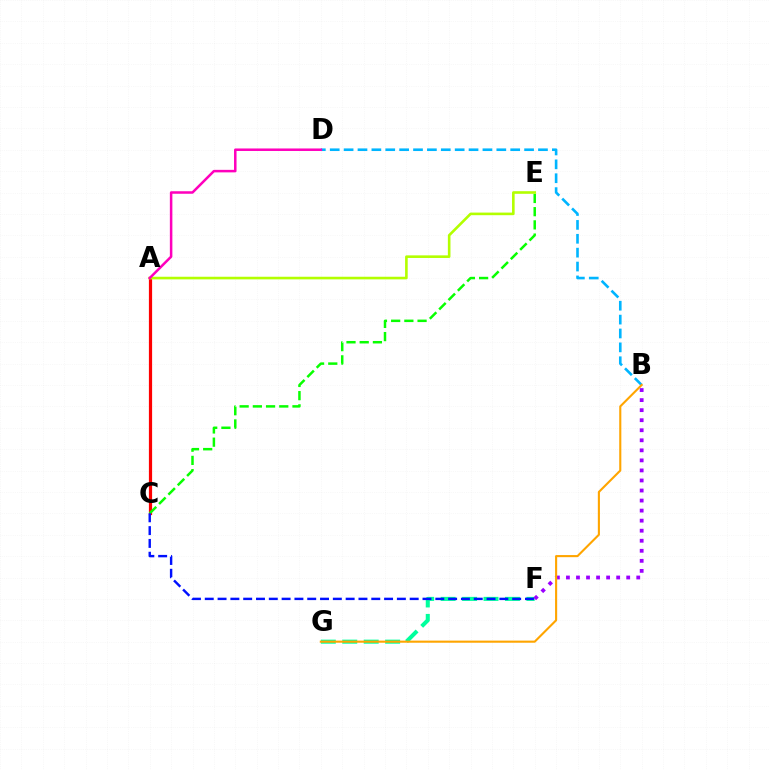{('B', 'D'): [{'color': '#00b5ff', 'line_style': 'dashed', 'thickness': 1.89}], ('F', 'G'): [{'color': '#00ff9d', 'line_style': 'dashed', 'thickness': 2.91}], ('A', 'C'): [{'color': '#ff0000', 'line_style': 'solid', 'thickness': 2.31}], ('B', 'F'): [{'color': '#9b00ff', 'line_style': 'dotted', 'thickness': 2.73}], ('C', 'E'): [{'color': '#08ff00', 'line_style': 'dashed', 'thickness': 1.79}], ('B', 'G'): [{'color': '#ffa500', 'line_style': 'solid', 'thickness': 1.52}], ('A', 'E'): [{'color': '#b3ff00', 'line_style': 'solid', 'thickness': 1.88}], ('A', 'D'): [{'color': '#ff00bd', 'line_style': 'solid', 'thickness': 1.81}], ('C', 'F'): [{'color': '#0010ff', 'line_style': 'dashed', 'thickness': 1.74}]}